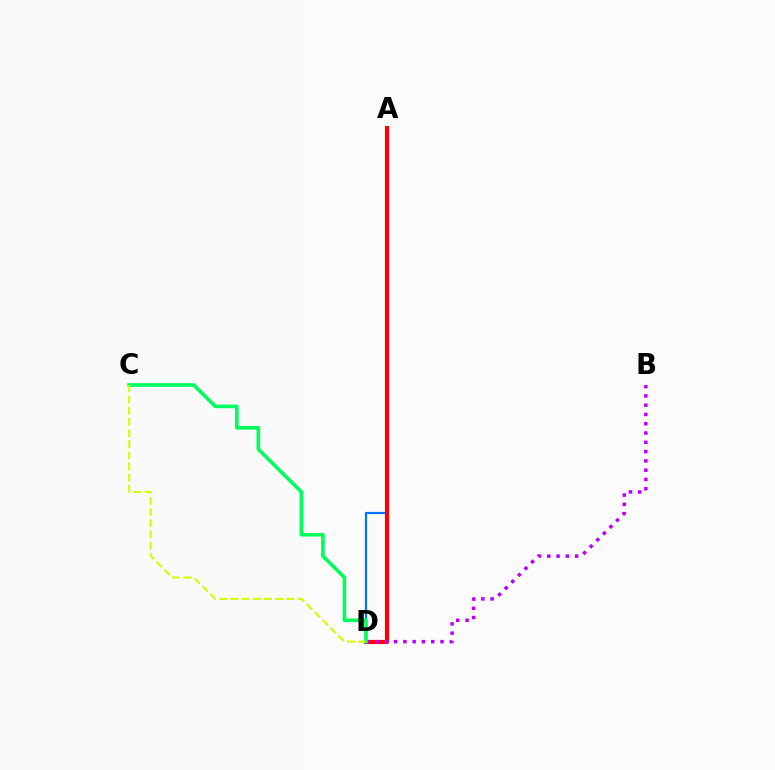{('A', 'D'): [{'color': '#0074ff', 'line_style': 'solid', 'thickness': 1.58}, {'color': '#ff0000', 'line_style': 'solid', 'thickness': 2.97}], ('B', 'D'): [{'color': '#b900ff', 'line_style': 'dotted', 'thickness': 2.52}], ('C', 'D'): [{'color': '#00ff5c', 'line_style': 'solid', 'thickness': 2.61}, {'color': '#d1ff00', 'line_style': 'dashed', 'thickness': 1.52}]}